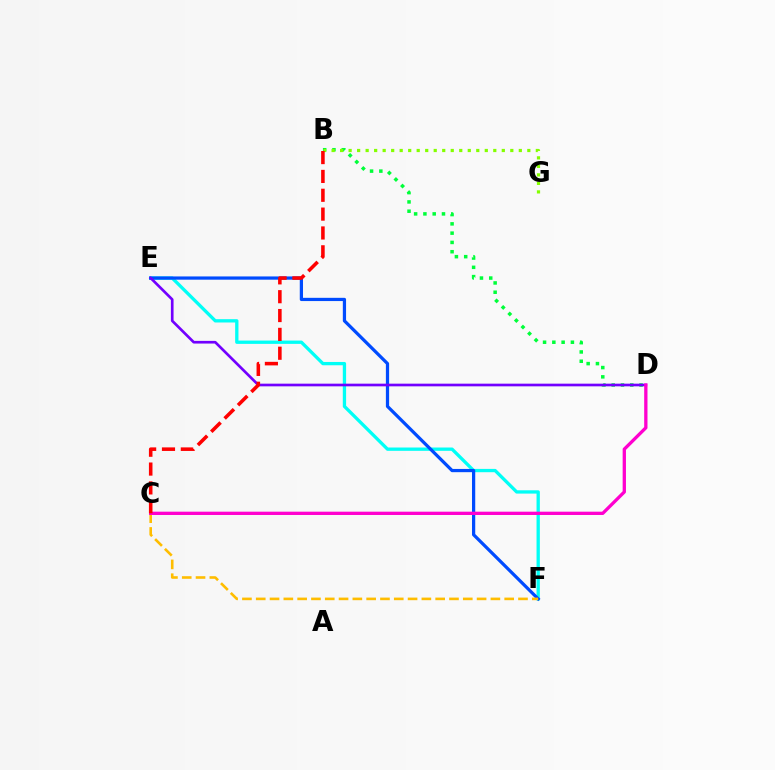{('B', 'D'): [{'color': '#00ff39', 'line_style': 'dotted', 'thickness': 2.52}], ('E', 'F'): [{'color': '#00fff6', 'line_style': 'solid', 'thickness': 2.38}, {'color': '#004bff', 'line_style': 'solid', 'thickness': 2.33}], ('B', 'G'): [{'color': '#84ff00', 'line_style': 'dotted', 'thickness': 2.31}], ('D', 'E'): [{'color': '#7200ff', 'line_style': 'solid', 'thickness': 1.92}], ('C', 'F'): [{'color': '#ffbd00', 'line_style': 'dashed', 'thickness': 1.88}], ('C', 'D'): [{'color': '#ff00cf', 'line_style': 'solid', 'thickness': 2.38}], ('B', 'C'): [{'color': '#ff0000', 'line_style': 'dashed', 'thickness': 2.56}]}